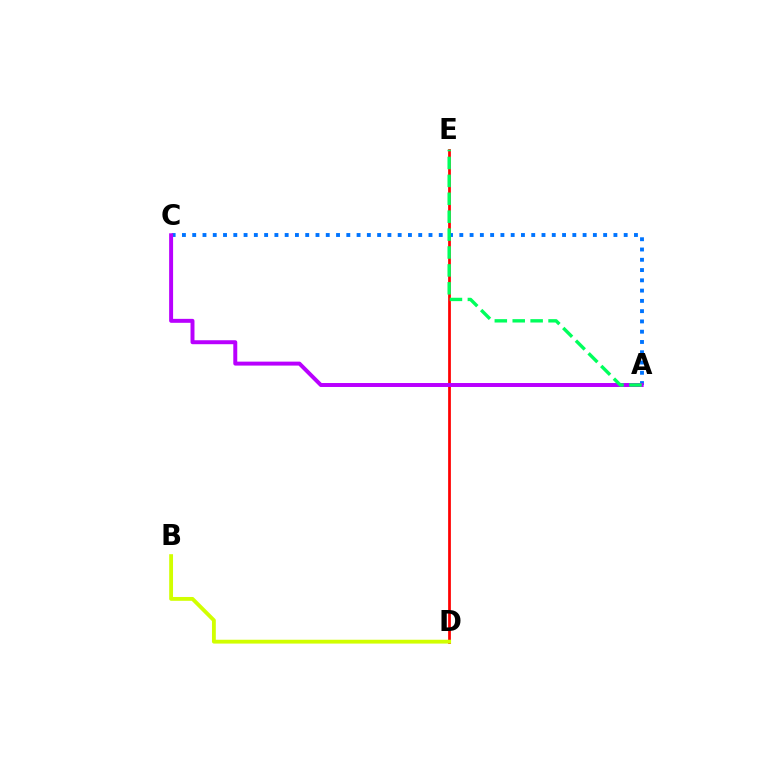{('D', 'E'): [{'color': '#ff0000', 'line_style': 'solid', 'thickness': 1.98}], ('B', 'D'): [{'color': '#d1ff00', 'line_style': 'solid', 'thickness': 2.76}], ('A', 'C'): [{'color': '#0074ff', 'line_style': 'dotted', 'thickness': 2.79}, {'color': '#b900ff', 'line_style': 'solid', 'thickness': 2.85}], ('A', 'E'): [{'color': '#00ff5c', 'line_style': 'dashed', 'thickness': 2.43}]}